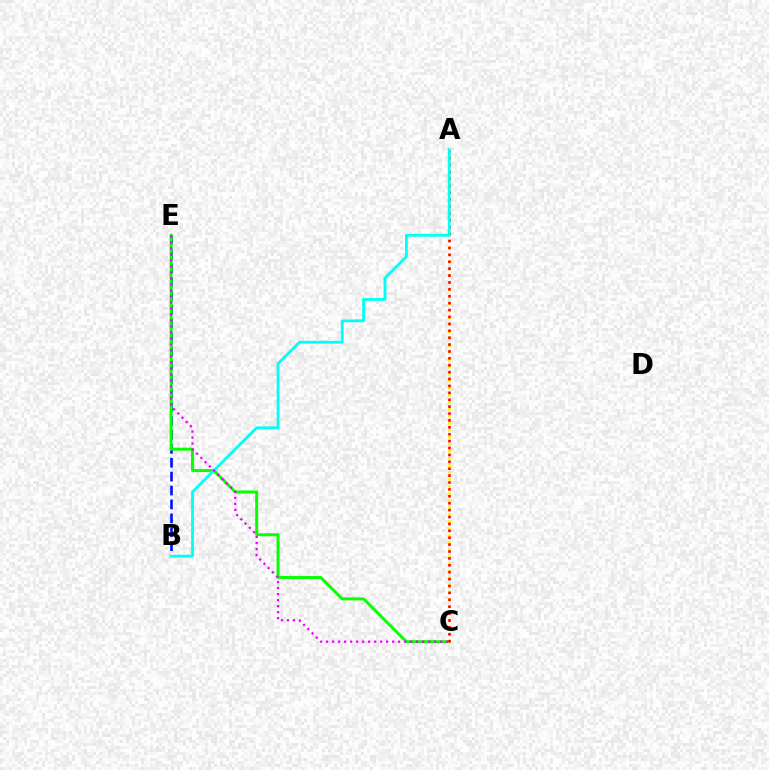{('B', 'E'): [{'color': '#0010ff', 'line_style': 'dashed', 'thickness': 1.89}], ('C', 'E'): [{'color': '#08ff00', 'line_style': 'solid', 'thickness': 2.13}, {'color': '#ee00ff', 'line_style': 'dotted', 'thickness': 1.63}], ('A', 'C'): [{'color': '#fcf500', 'line_style': 'dotted', 'thickness': 1.91}, {'color': '#ff0000', 'line_style': 'dotted', 'thickness': 1.87}], ('A', 'B'): [{'color': '#00fff6', 'line_style': 'solid', 'thickness': 2.02}]}